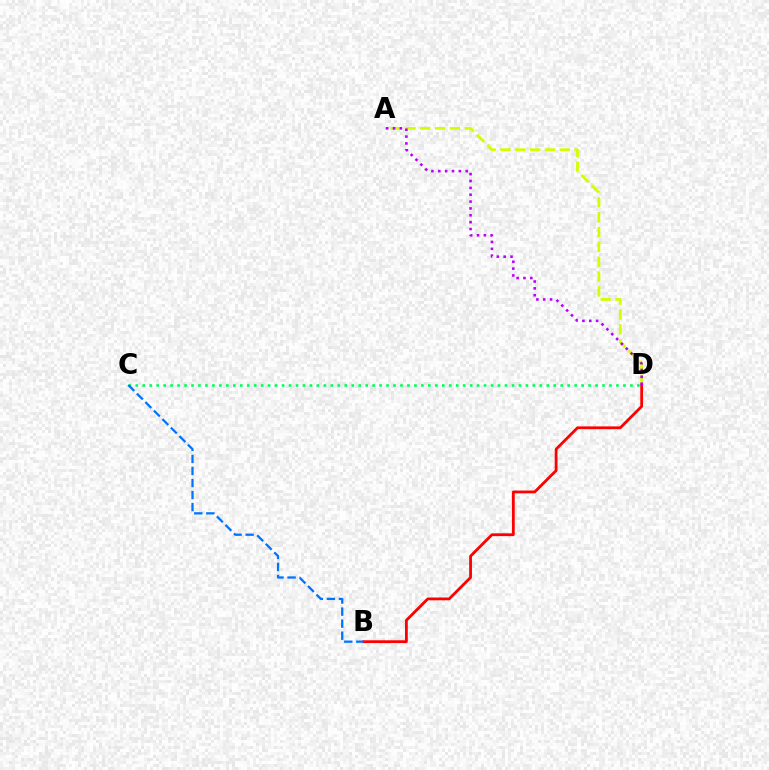{('A', 'D'): [{'color': '#d1ff00', 'line_style': 'dashed', 'thickness': 2.02}, {'color': '#b900ff', 'line_style': 'dotted', 'thickness': 1.86}], ('C', 'D'): [{'color': '#00ff5c', 'line_style': 'dotted', 'thickness': 1.89}], ('B', 'D'): [{'color': '#ff0000', 'line_style': 'solid', 'thickness': 2.01}], ('B', 'C'): [{'color': '#0074ff', 'line_style': 'dashed', 'thickness': 1.64}]}